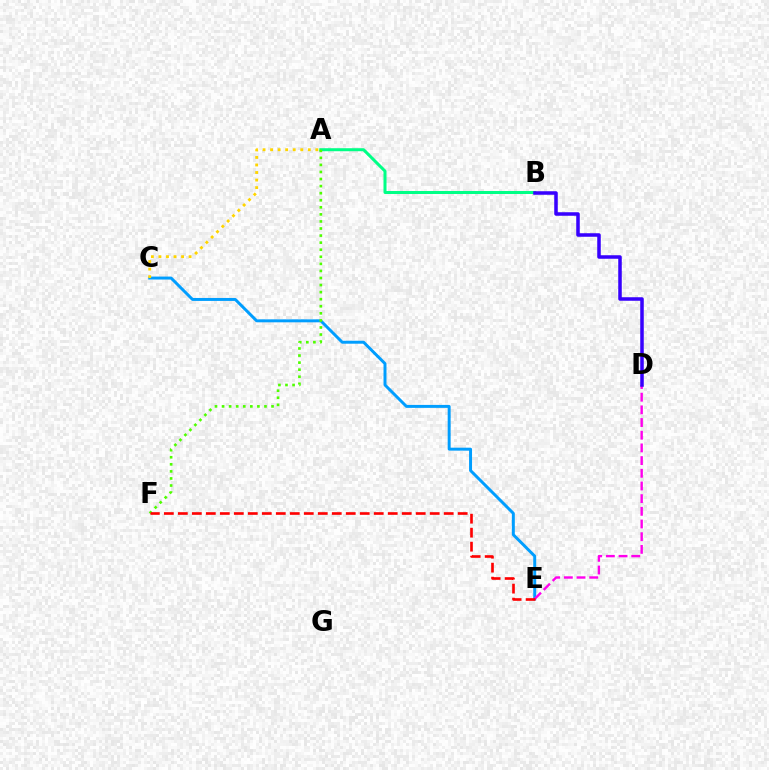{('C', 'E'): [{'color': '#009eff', 'line_style': 'solid', 'thickness': 2.13}], ('A', 'B'): [{'color': '#00ff86', 'line_style': 'solid', 'thickness': 2.17}], ('A', 'F'): [{'color': '#4fff00', 'line_style': 'dotted', 'thickness': 1.92}], ('A', 'C'): [{'color': '#ffd500', 'line_style': 'dotted', 'thickness': 2.05}], ('D', 'E'): [{'color': '#ff00ed', 'line_style': 'dashed', 'thickness': 1.72}], ('E', 'F'): [{'color': '#ff0000', 'line_style': 'dashed', 'thickness': 1.9}], ('B', 'D'): [{'color': '#3700ff', 'line_style': 'solid', 'thickness': 2.54}]}